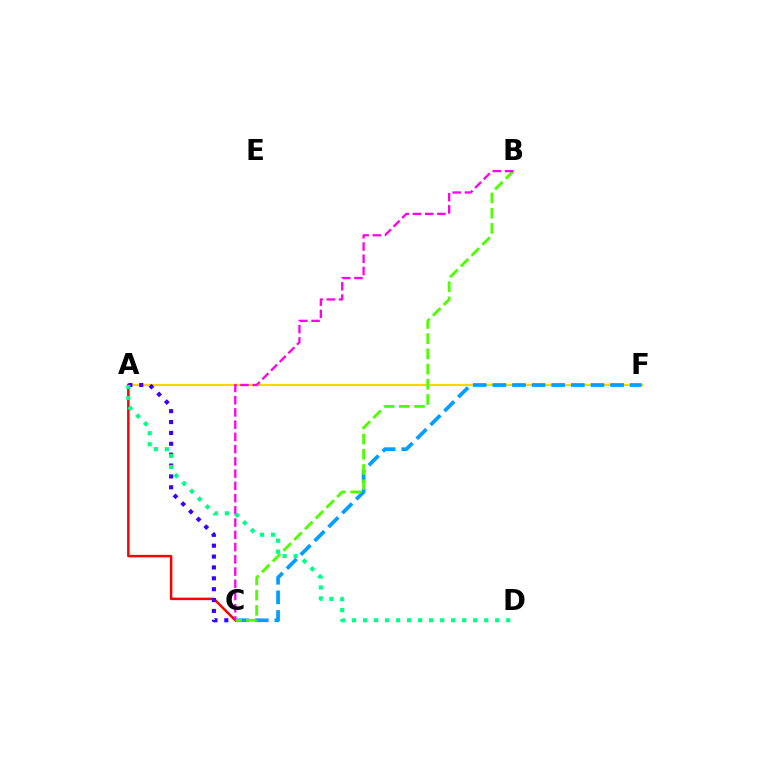{('A', 'F'): [{'color': '#ffd500', 'line_style': 'solid', 'thickness': 1.61}], ('C', 'F'): [{'color': '#009eff', 'line_style': 'dashed', 'thickness': 2.66}], ('A', 'C'): [{'color': '#ff0000', 'line_style': 'solid', 'thickness': 1.79}, {'color': '#3700ff', 'line_style': 'dotted', 'thickness': 2.95}], ('B', 'C'): [{'color': '#4fff00', 'line_style': 'dashed', 'thickness': 2.07}, {'color': '#ff00ed', 'line_style': 'dashed', 'thickness': 1.66}], ('A', 'D'): [{'color': '#00ff86', 'line_style': 'dotted', 'thickness': 2.99}]}